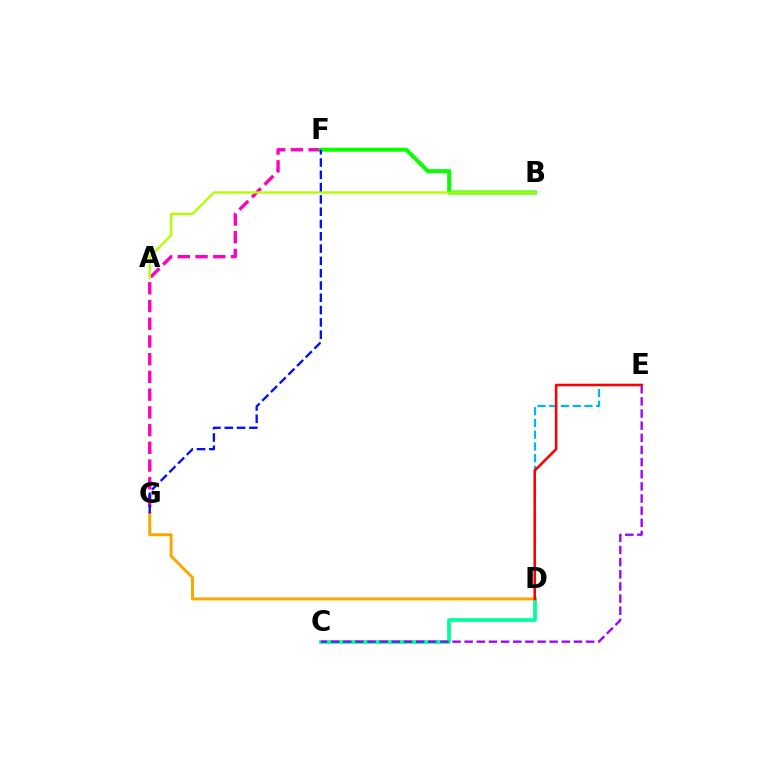{('F', 'G'): [{'color': '#ff00bd', 'line_style': 'dashed', 'thickness': 2.41}, {'color': '#0010ff', 'line_style': 'dashed', 'thickness': 1.67}], ('D', 'E'): [{'color': '#00b5ff', 'line_style': 'dashed', 'thickness': 1.59}, {'color': '#ff0000', 'line_style': 'solid', 'thickness': 1.85}], ('C', 'D'): [{'color': '#00ff9d', 'line_style': 'solid', 'thickness': 2.7}], ('B', 'F'): [{'color': '#08ff00', 'line_style': 'solid', 'thickness': 2.87}], ('C', 'E'): [{'color': '#9b00ff', 'line_style': 'dashed', 'thickness': 1.65}], ('D', 'G'): [{'color': '#ffa500', 'line_style': 'solid', 'thickness': 2.14}], ('A', 'B'): [{'color': '#b3ff00', 'line_style': 'solid', 'thickness': 1.7}]}